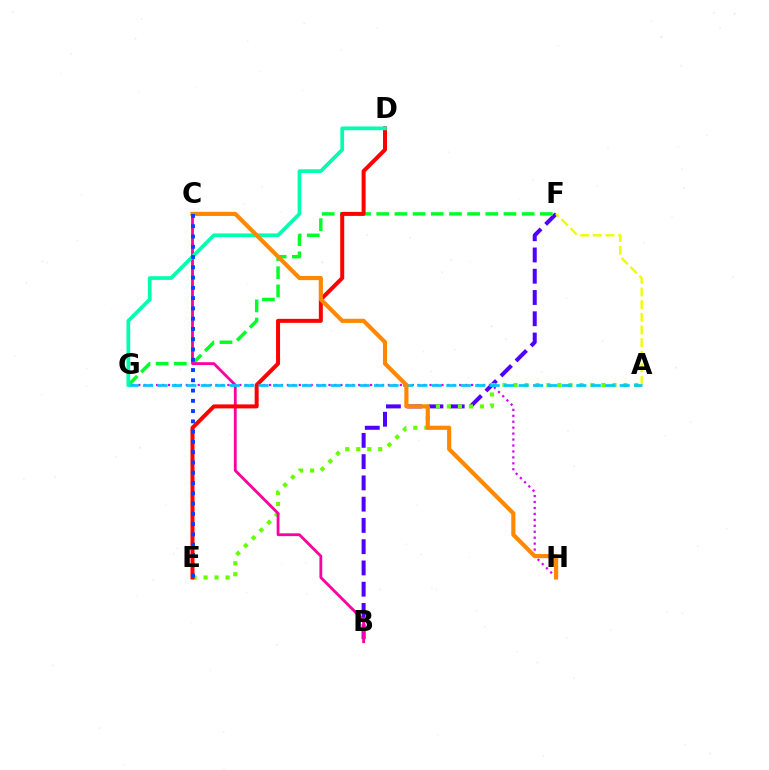{('B', 'F'): [{'color': '#4f00ff', 'line_style': 'dashed', 'thickness': 2.89}], ('A', 'E'): [{'color': '#66ff00', 'line_style': 'dotted', 'thickness': 2.99}], ('G', 'H'): [{'color': '#d600ff', 'line_style': 'dotted', 'thickness': 1.61}], ('F', 'G'): [{'color': '#00ff27', 'line_style': 'dashed', 'thickness': 2.47}], ('A', 'F'): [{'color': '#eeff00', 'line_style': 'dashed', 'thickness': 1.72}], ('B', 'C'): [{'color': '#ff00a0', 'line_style': 'solid', 'thickness': 2.03}], ('D', 'E'): [{'color': '#ff0000', 'line_style': 'solid', 'thickness': 2.88}], ('A', 'G'): [{'color': '#00c7ff', 'line_style': 'dashed', 'thickness': 1.96}], ('D', 'G'): [{'color': '#00ffaf', 'line_style': 'solid', 'thickness': 2.66}], ('C', 'H'): [{'color': '#ff8800', 'line_style': 'solid', 'thickness': 2.99}], ('C', 'E'): [{'color': '#003fff', 'line_style': 'dotted', 'thickness': 2.79}]}